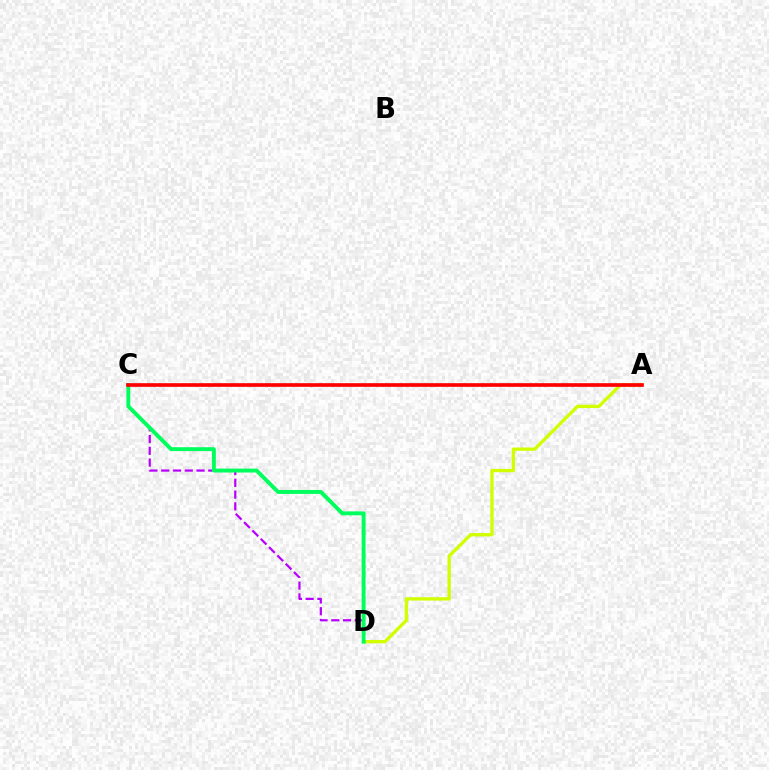{('C', 'D'): [{'color': '#b900ff', 'line_style': 'dashed', 'thickness': 1.6}, {'color': '#00ff5c', 'line_style': 'solid', 'thickness': 2.82}], ('A', 'D'): [{'color': '#d1ff00', 'line_style': 'solid', 'thickness': 2.39}], ('A', 'C'): [{'color': '#0074ff', 'line_style': 'dotted', 'thickness': 1.63}, {'color': '#ff0000', 'line_style': 'solid', 'thickness': 2.63}]}